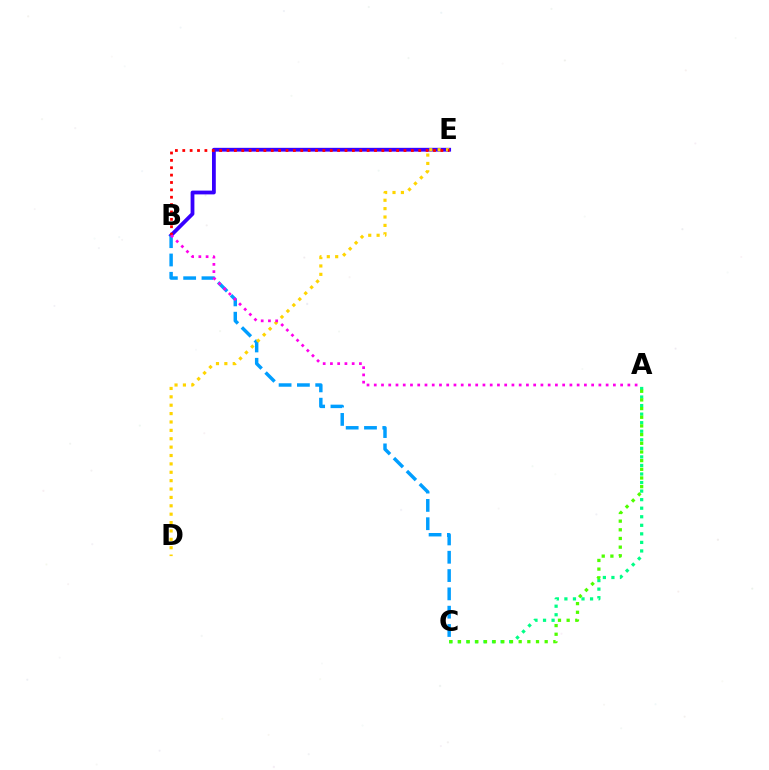{('A', 'C'): [{'color': '#00ff86', 'line_style': 'dotted', 'thickness': 2.32}, {'color': '#4fff00', 'line_style': 'dotted', 'thickness': 2.36}], ('B', 'E'): [{'color': '#3700ff', 'line_style': 'solid', 'thickness': 2.73}, {'color': '#ff0000', 'line_style': 'dotted', 'thickness': 2.0}], ('B', 'C'): [{'color': '#009eff', 'line_style': 'dashed', 'thickness': 2.49}], ('D', 'E'): [{'color': '#ffd500', 'line_style': 'dotted', 'thickness': 2.28}], ('A', 'B'): [{'color': '#ff00ed', 'line_style': 'dotted', 'thickness': 1.97}]}